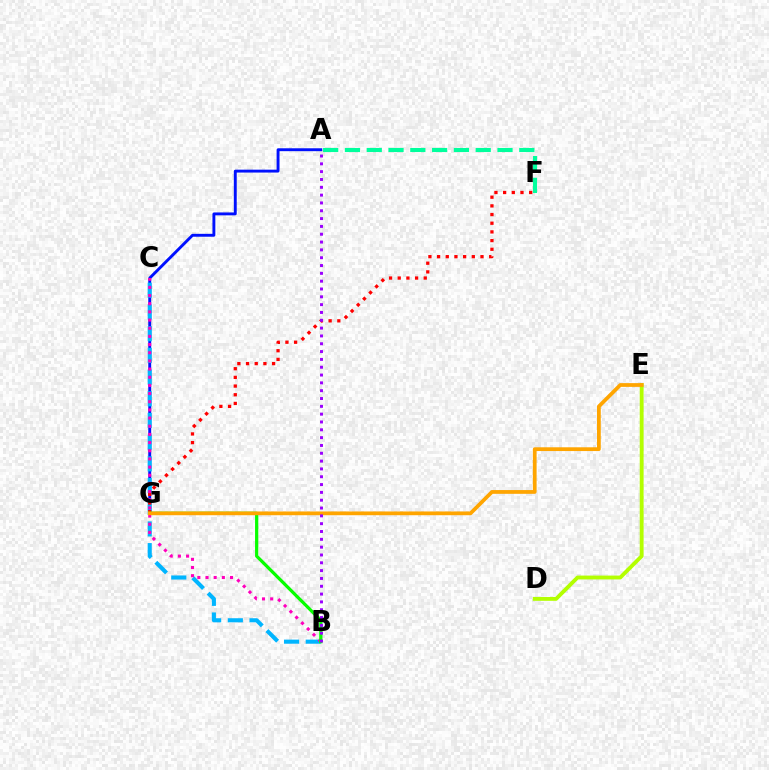{('A', 'G'): [{'color': '#0010ff', 'line_style': 'solid', 'thickness': 2.09}], ('B', 'C'): [{'color': '#00b5ff', 'line_style': 'dashed', 'thickness': 2.95}, {'color': '#ff00bd', 'line_style': 'dotted', 'thickness': 2.22}], ('D', 'E'): [{'color': '#b3ff00', 'line_style': 'solid', 'thickness': 2.77}], ('A', 'F'): [{'color': '#00ff9d', 'line_style': 'dashed', 'thickness': 2.96}], ('F', 'G'): [{'color': '#ff0000', 'line_style': 'dotted', 'thickness': 2.36}], ('B', 'G'): [{'color': '#08ff00', 'line_style': 'solid', 'thickness': 2.33}], ('E', 'G'): [{'color': '#ffa500', 'line_style': 'solid', 'thickness': 2.71}], ('A', 'B'): [{'color': '#9b00ff', 'line_style': 'dotted', 'thickness': 2.13}]}